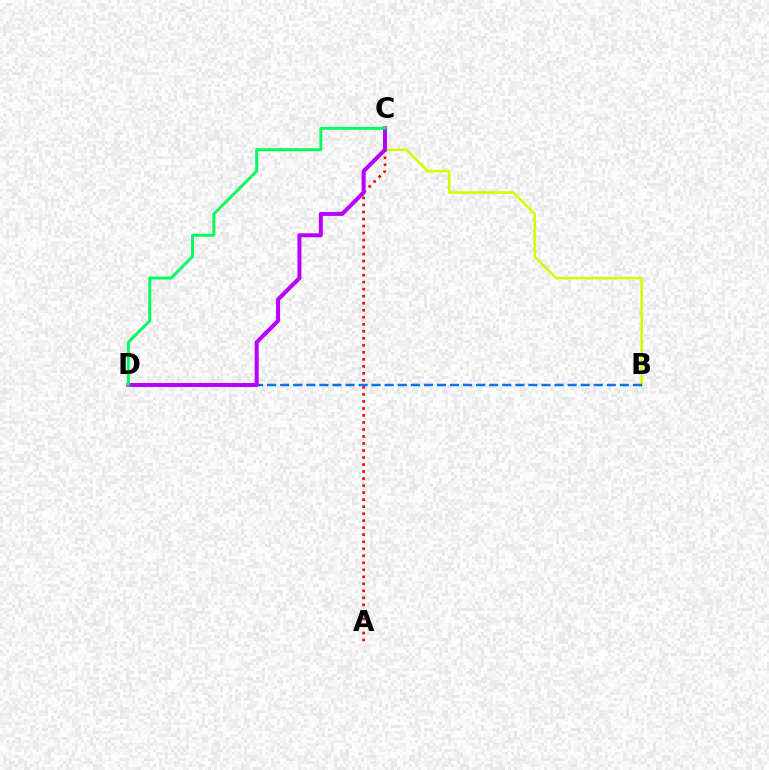{('B', 'C'): [{'color': '#d1ff00', 'line_style': 'solid', 'thickness': 1.88}], ('B', 'D'): [{'color': '#0074ff', 'line_style': 'dashed', 'thickness': 1.77}], ('A', 'C'): [{'color': '#ff0000', 'line_style': 'dotted', 'thickness': 1.91}], ('C', 'D'): [{'color': '#b900ff', 'line_style': 'solid', 'thickness': 2.89}, {'color': '#00ff5c', 'line_style': 'solid', 'thickness': 2.11}]}